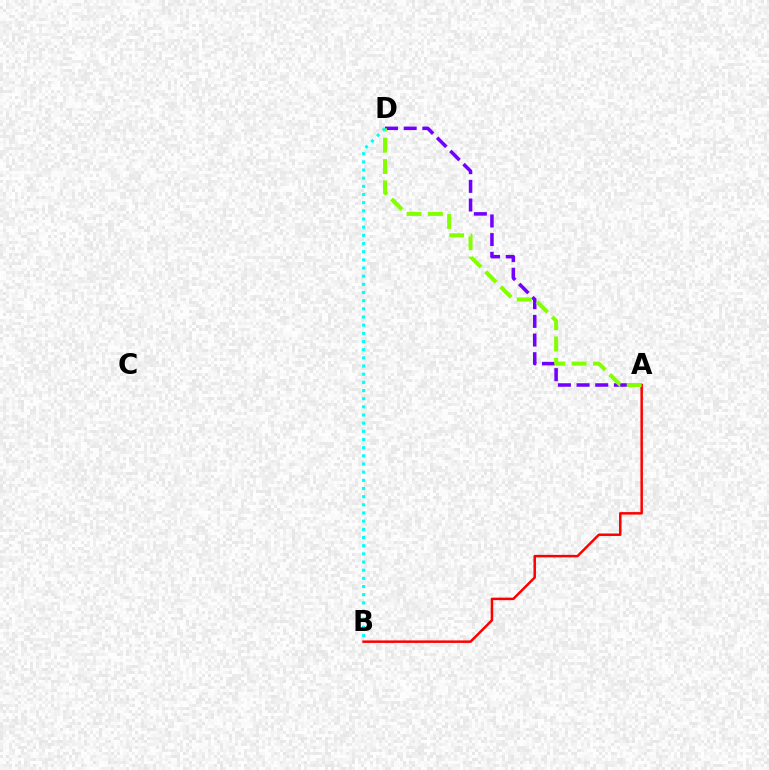{('A', 'D'): [{'color': '#7200ff', 'line_style': 'dashed', 'thickness': 2.54}, {'color': '#84ff00', 'line_style': 'dashed', 'thickness': 2.9}], ('A', 'B'): [{'color': '#ff0000', 'line_style': 'solid', 'thickness': 1.8}], ('B', 'D'): [{'color': '#00fff6', 'line_style': 'dotted', 'thickness': 2.22}]}